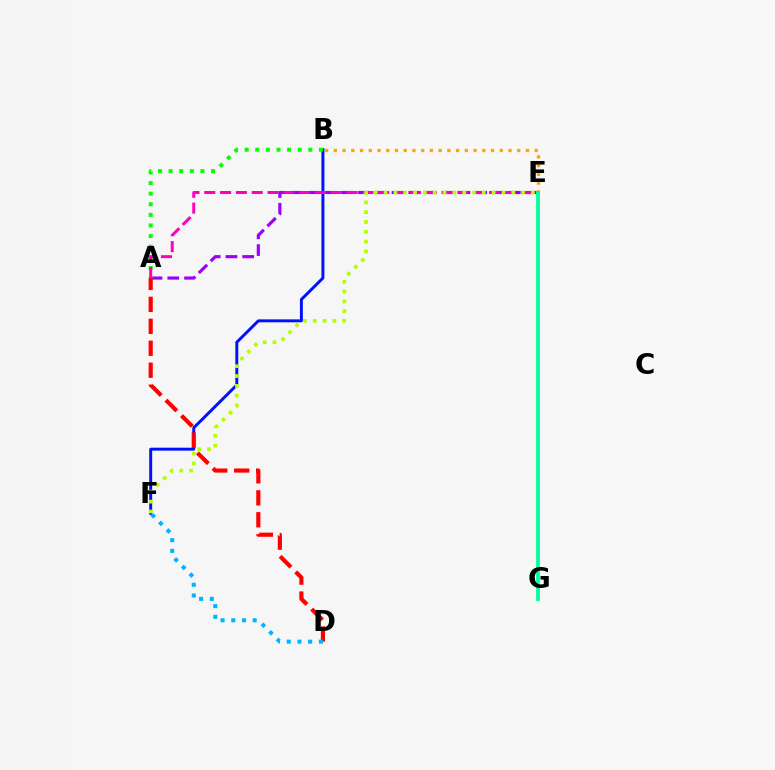{('B', 'F'): [{'color': '#0010ff', 'line_style': 'solid', 'thickness': 2.12}], ('A', 'E'): [{'color': '#9b00ff', 'line_style': 'dashed', 'thickness': 2.27}, {'color': '#ff00bd', 'line_style': 'dashed', 'thickness': 2.15}], ('A', 'D'): [{'color': '#ff0000', 'line_style': 'dashed', 'thickness': 2.98}], ('A', 'B'): [{'color': '#08ff00', 'line_style': 'dotted', 'thickness': 2.88}], ('D', 'F'): [{'color': '#00b5ff', 'line_style': 'dotted', 'thickness': 2.91}], ('B', 'E'): [{'color': '#ffa500', 'line_style': 'dotted', 'thickness': 2.37}], ('E', 'F'): [{'color': '#b3ff00', 'line_style': 'dotted', 'thickness': 2.67}], ('E', 'G'): [{'color': '#00ff9d', 'line_style': 'solid', 'thickness': 2.72}]}